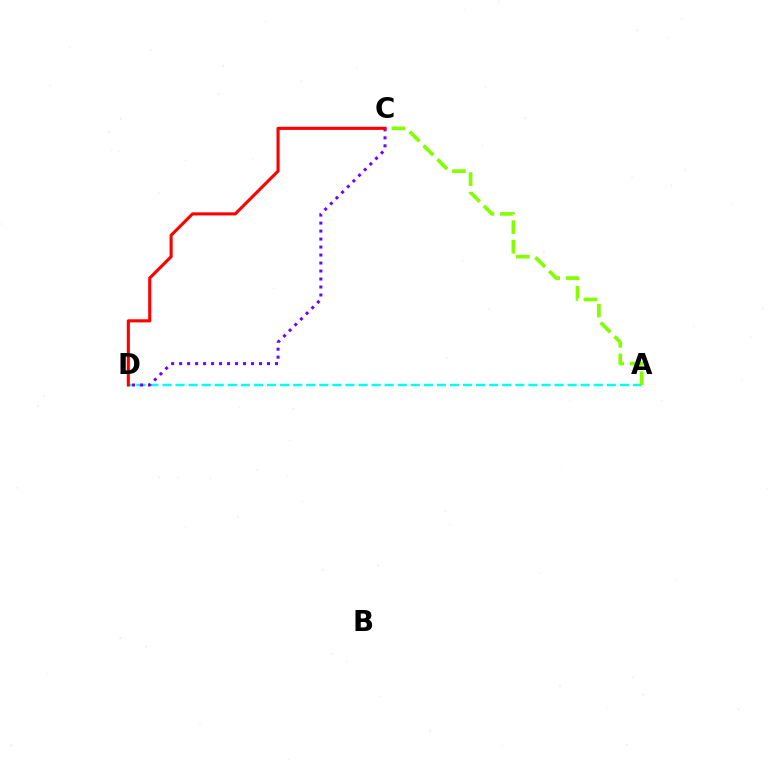{('A', 'D'): [{'color': '#00fff6', 'line_style': 'dashed', 'thickness': 1.78}], ('A', 'C'): [{'color': '#84ff00', 'line_style': 'dashed', 'thickness': 2.66}], ('C', 'D'): [{'color': '#7200ff', 'line_style': 'dotted', 'thickness': 2.17}, {'color': '#ff0000', 'line_style': 'solid', 'thickness': 2.24}]}